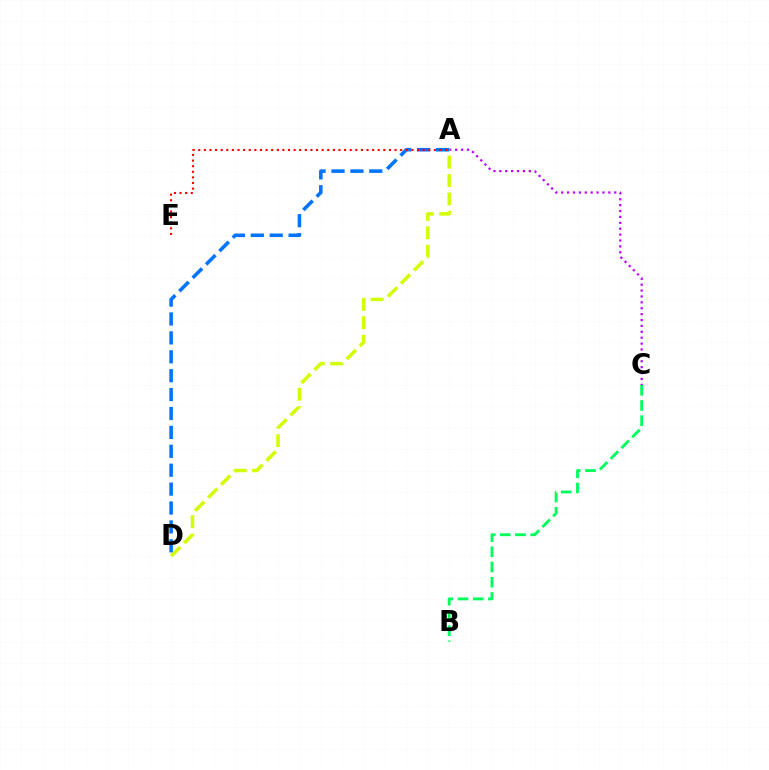{('A', 'C'): [{'color': '#b900ff', 'line_style': 'dotted', 'thickness': 1.6}], ('A', 'D'): [{'color': '#d1ff00', 'line_style': 'dashed', 'thickness': 2.5}, {'color': '#0074ff', 'line_style': 'dashed', 'thickness': 2.57}], ('B', 'C'): [{'color': '#00ff5c', 'line_style': 'dashed', 'thickness': 2.07}], ('A', 'E'): [{'color': '#ff0000', 'line_style': 'dotted', 'thickness': 1.52}]}